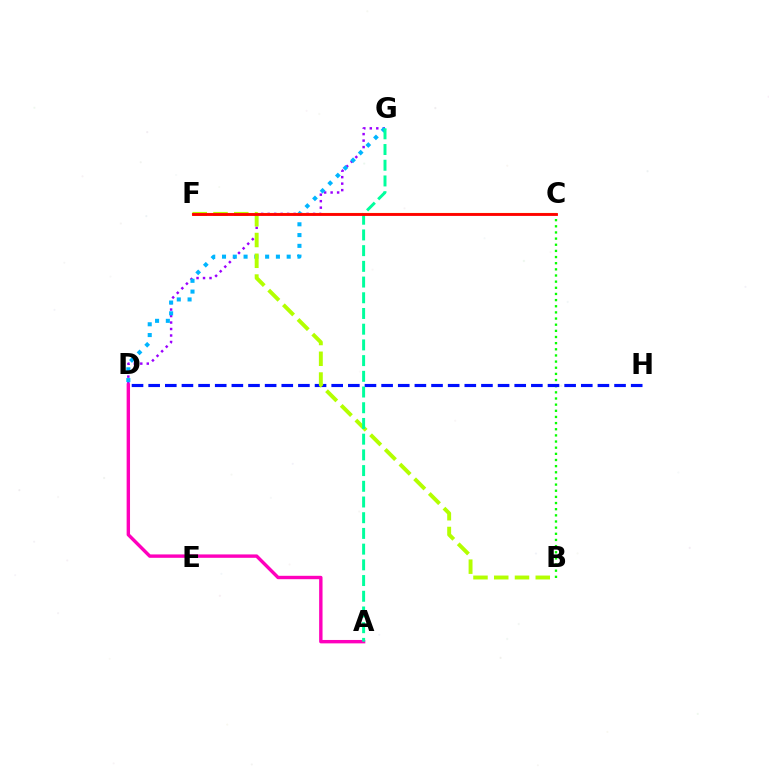{('D', 'G'): [{'color': '#9b00ff', 'line_style': 'dotted', 'thickness': 1.76}, {'color': '#00b5ff', 'line_style': 'dotted', 'thickness': 2.93}], ('B', 'C'): [{'color': '#08ff00', 'line_style': 'dotted', 'thickness': 1.67}], ('A', 'D'): [{'color': '#ff00bd', 'line_style': 'solid', 'thickness': 2.45}], ('D', 'H'): [{'color': '#0010ff', 'line_style': 'dashed', 'thickness': 2.26}], ('B', 'F'): [{'color': '#b3ff00', 'line_style': 'dashed', 'thickness': 2.82}], ('C', 'F'): [{'color': '#ffa500', 'line_style': 'solid', 'thickness': 1.55}, {'color': '#ff0000', 'line_style': 'solid', 'thickness': 2.04}], ('A', 'G'): [{'color': '#00ff9d', 'line_style': 'dashed', 'thickness': 2.13}]}